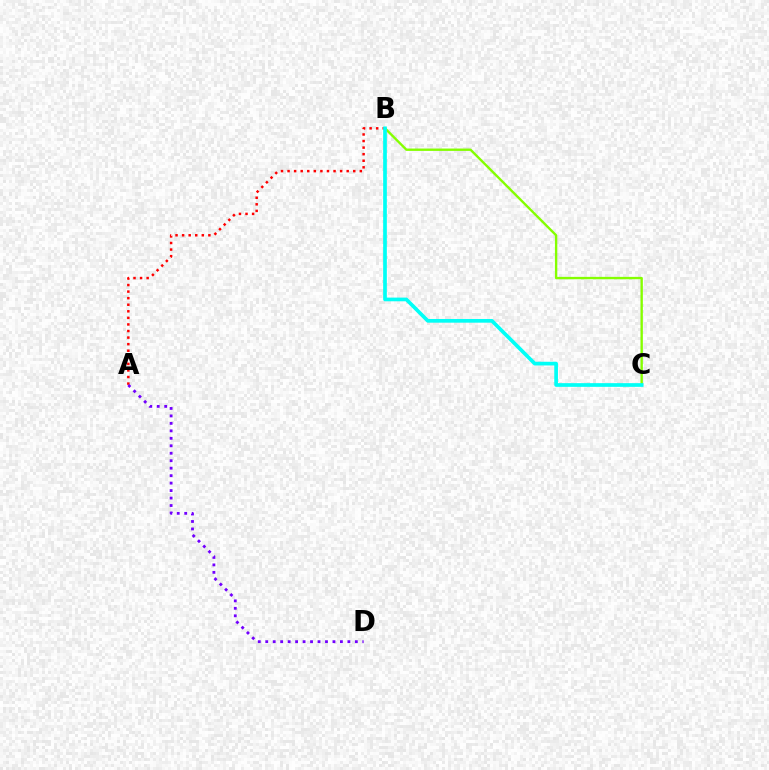{('A', 'B'): [{'color': '#ff0000', 'line_style': 'dotted', 'thickness': 1.79}], ('A', 'D'): [{'color': '#7200ff', 'line_style': 'dotted', 'thickness': 2.03}], ('B', 'C'): [{'color': '#84ff00', 'line_style': 'solid', 'thickness': 1.71}, {'color': '#00fff6', 'line_style': 'solid', 'thickness': 2.66}]}